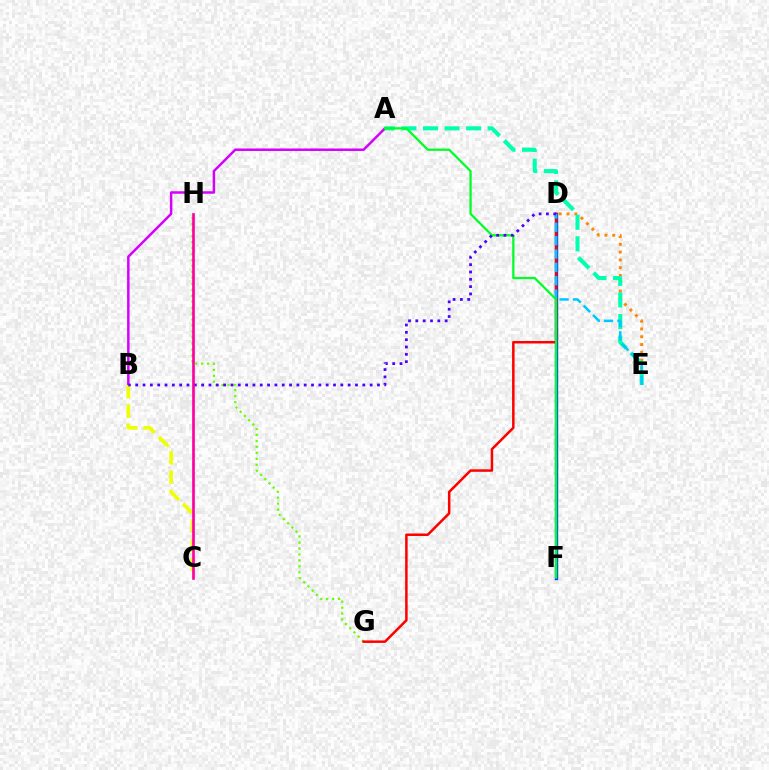{('D', 'E'): [{'color': '#ff8800', 'line_style': 'dotted', 'thickness': 2.12}, {'color': '#00c7ff', 'line_style': 'dashed', 'thickness': 1.81}], ('D', 'F'): [{'color': '#003fff', 'line_style': 'solid', 'thickness': 2.44}], ('A', 'B'): [{'color': '#d600ff', 'line_style': 'solid', 'thickness': 1.8}], ('A', 'E'): [{'color': '#00ffaf', 'line_style': 'dashed', 'thickness': 2.93}], ('B', 'C'): [{'color': '#eeff00', 'line_style': 'dashed', 'thickness': 2.62}], ('G', 'H'): [{'color': '#66ff00', 'line_style': 'dotted', 'thickness': 1.62}], ('D', 'G'): [{'color': '#ff0000', 'line_style': 'solid', 'thickness': 1.8}], ('A', 'F'): [{'color': '#00ff27', 'line_style': 'solid', 'thickness': 1.63}], ('B', 'D'): [{'color': '#4f00ff', 'line_style': 'dotted', 'thickness': 1.99}], ('C', 'H'): [{'color': '#ff00a0', 'line_style': 'solid', 'thickness': 1.92}]}